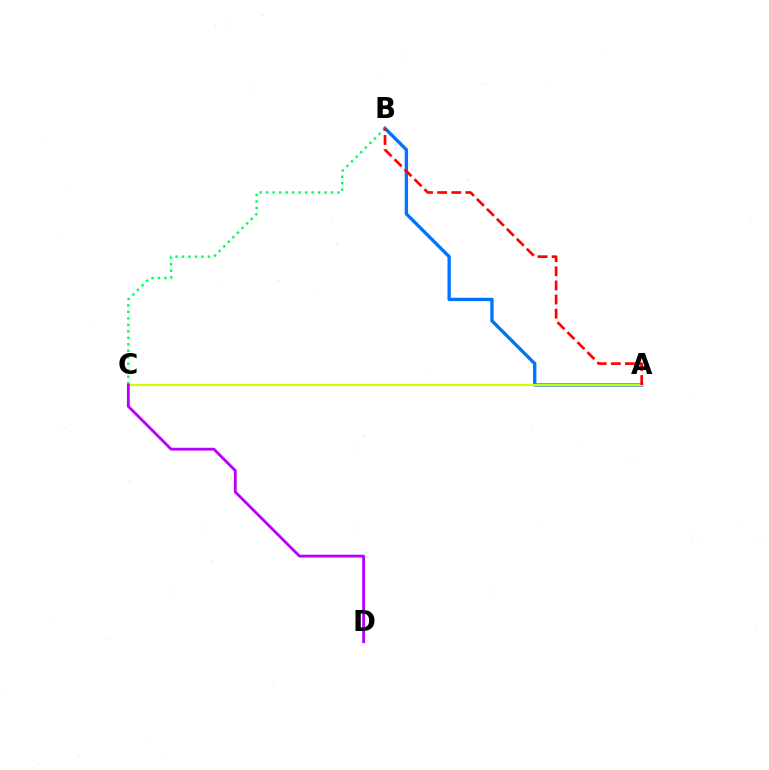{('A', 'B'): [{'color': '#0074ff', 'line_style': 'solid', 'thickness': 2.42}, {'color': '#ff0000', 'line_style': 'dashed', 'thickness': 1.92}], ('B', 'C'): [{'color': '#00ff5c', 'line_style': 'dotted', 'thickness': 1.76}], ('A', 'C'): [{'color': '#d1ff00', 'line_style': 'solid', 'thickness': 1.63}], ('C', 'D'): [{'color': '#b900ff', 'line_style': 'solid', 'thickness': 2.04}]}